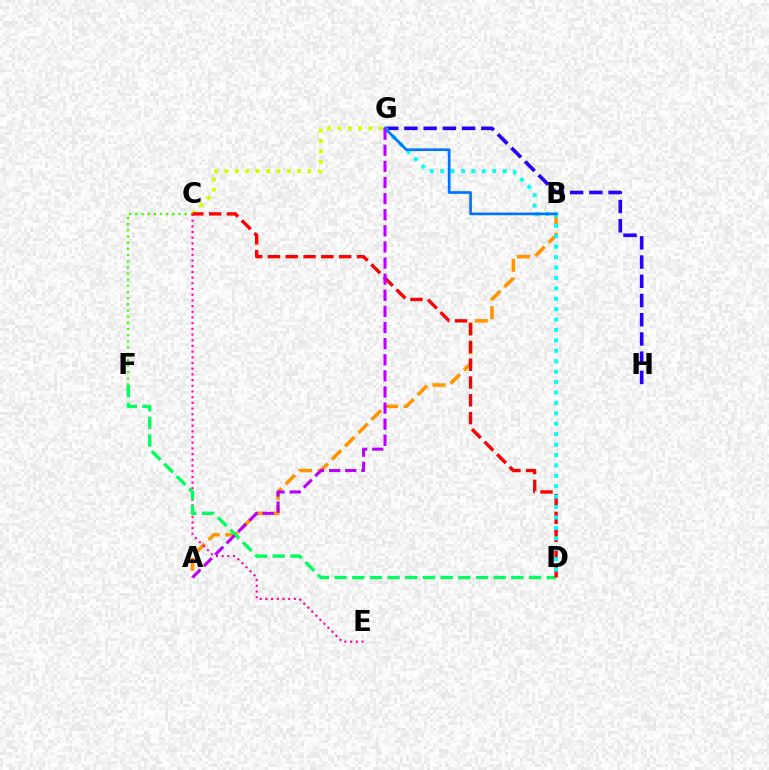{('C', 'F'): [{'color': '#3dff00', 'line_style': 'dotted', 'thickness': 1.68}], ('G', 'H'): [{'color': '#2500ff', 'line_style': 'dashed', 'thickness': 2.61}], ('A', 'B'): [{'color': '#ff9400', 'line_style': 'dashed', 'thickness': 2.55}], ('C', 'E'): [{'color': '#ff00ac', 'line_style': 'dotted', 'thickness': 1.55}], ('D', 'F'): [{'color': '#00ff5c', 'line_style': 'dashed', 'thickness': 2.4}], ('C', 'G'): [{'color': '#d1ff00', 'line_style': 'dotted', 'thickness': 2.82}], ('C', 'D'): [{'color': '#ff0000', 'line_style': 'dashed', 'thickness': 2.42}], ('D', 'G'): [{'color': '#00fff6', 'line_style': 'dotted', 'thickness': 2.83}], ('B', 'G'): [{'color': '#0074ff', 'line_style': 'solid', 'thickness': 1.94}], ('A', 'G'): [{'color': '#b900ff', 'line_style': 'dashed', 'thickness': 2.19}]}